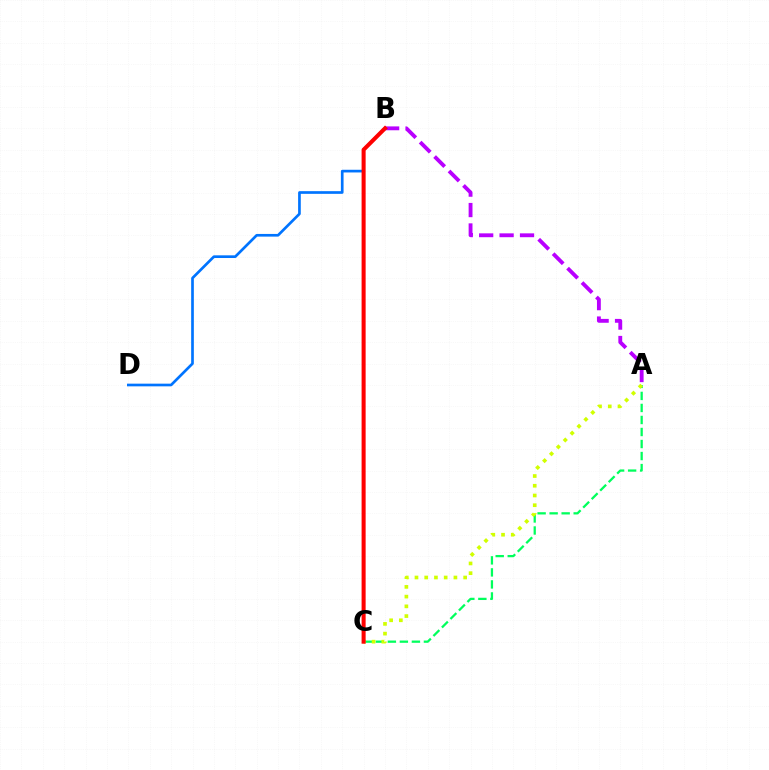{('A', 'C'): [{'color': '#00ff5c', 'line_style': 'dashed', 'thickness': 1.63}, {'color': '#d1ff00', 'line_style': 'dotted', 'thickness': 2.64}], ('B', 'D'): [{'color': '#0074ff', 'line_style': 'solid', 'thickness': 1.93}], ('A', 'B'): [{'color': '#b900ff', 'line_style': 'dashed', 'thickness': 2.77}], ('B', 'C'): [{'color': '#ff0000', 'line_style': 'solid', 'thickness': 2.91}]}